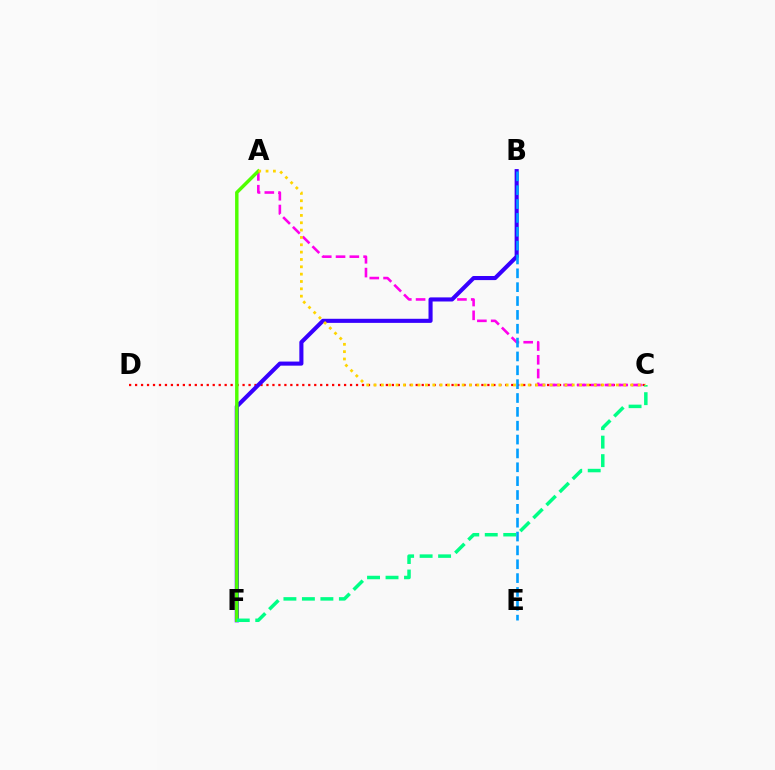{('C', 'D'): [{'color': '#ff0000', 'line_style': 'dotted', 'thickness': 1.62}], ('A', 'C'): [{'color': '#ff00ed', 'line_style': 'dashed', 'thickness': 1.87}, {'color': '#ffd500', 'line_style': 'dotted', 'thickness': 1.99}], ('B', 'F'): [{'color': '#3700ff', 'line_style': 'solid', 'thickness': 2.95}], ('B', 'E'): [{'color': '#009eff', 'line_style': 'dashed', 'thickness': 1.88}], ('A', 'F'): [{'color': '#4fff00', 'line_style': 'solid', 'thickness': 2.48}], ('C', 'F'): [{'color': '#00ff86', 'line_style': 'dashed', 'thickness': 2.51}]}